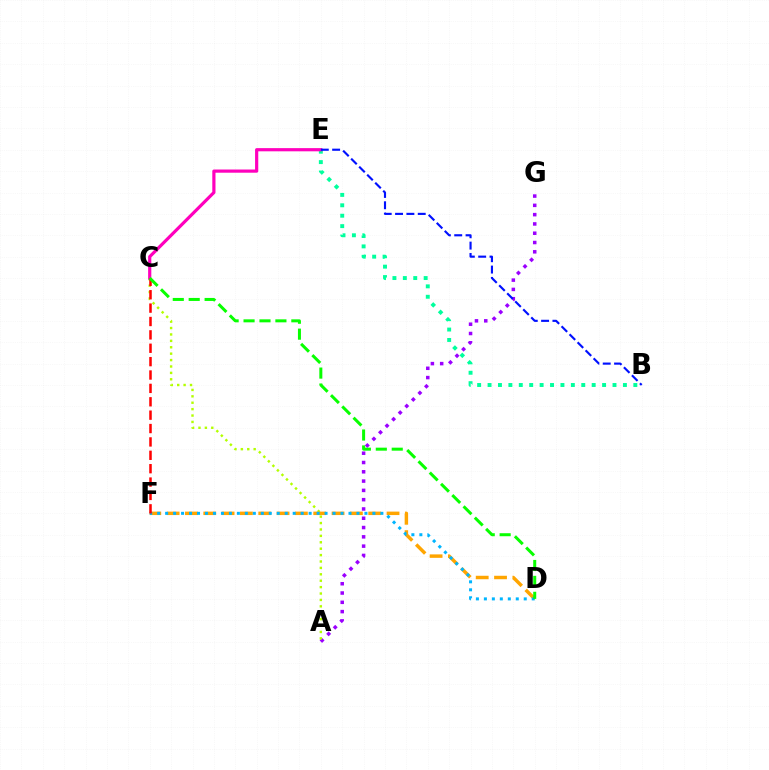{('B', 'E'): [{'color': '#00ff9d', 'line_style': 'dotted', 'thickness': 2.83}, {'color': '#0010ff', 'line_style': 'dashed', 'thickness': 1.54}], ('A', 'G'): [{'color': '#9b00ff', 'line_style': 'dotted', 'thickness': 2.52}], ('A', 'C'): [{'color': '#b3ff00', 'line_style': 'dotted', 'thickness': 1.74}], ('C', 'E'): [{'color': '#ff00bd', 'line_style': 'solid', 'thickness': 2.3}], ('D', 'F'): [{'color': '#ffa500', 'line_style': 'dashed', 'thickness': 2.49}, {'color': '#00b5ff', 'line_style': 'dotted', 'thickness': 2.17}], ('C', 'F'): [{'color': '#ff0000', 'line_style': 'dashed', 'thickness': 1.82}], ('C', 'D'): [{'color': '#08ff00', 'line_style': 'dashed', 'thickness': 2.16}]}